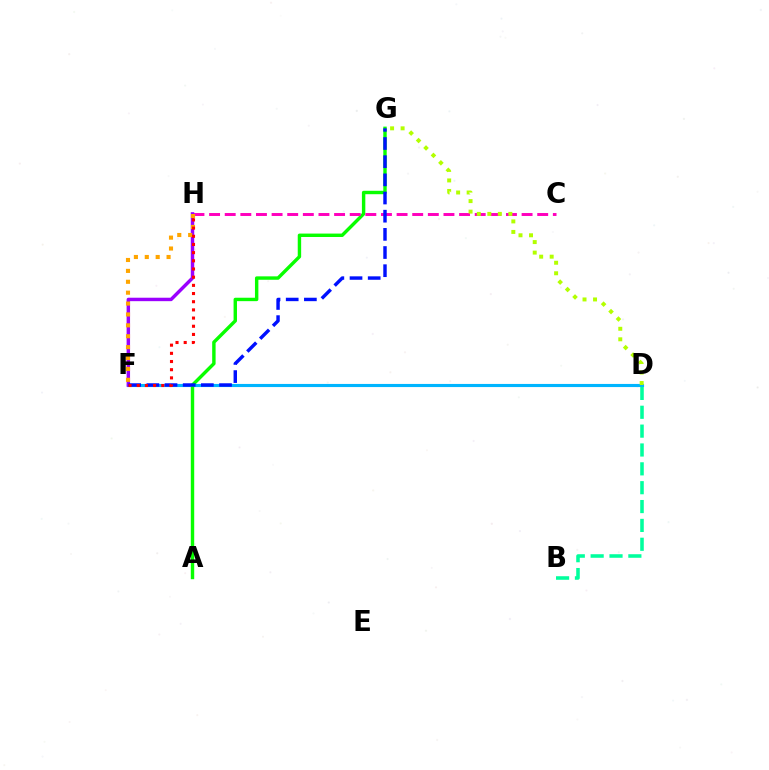{('D', 'F'): [{'color': '#00b5ff', 'line_style': 'solid', 'thickness': 2.25}], ('A', 'G'): [{'color': '#08ff00', 'line_style': 'solid', 'thickness': 2.46}], ('C', 'H'): [{'color': '#ff00bd', 'line_style': 'dashed', 'thickness': 2.12}], ('F', 'H'): [{'color': '#9b00ff', 'line_style': 'solid', 'thickness': 2.48}, {'color': '#ffa500', 'line_style': 'dotted', 'thickness': 2.96}, {'color': '#ff0000', 'line_style': 'dotted', 'thickness': 2.22}], ('D', 'G'): [{'color': '#b3ff00', 'line_style': 'dotted', 'thickness': 2.86}], ('F', 'G'): [{'color': '#0010ff', 'line_style': 'dashed', 'thickness': 2.47}], ('B', 'D'): [{'color': '#00ff9d', 'line_style': 'dashed', 'thickness': 2.56}]}